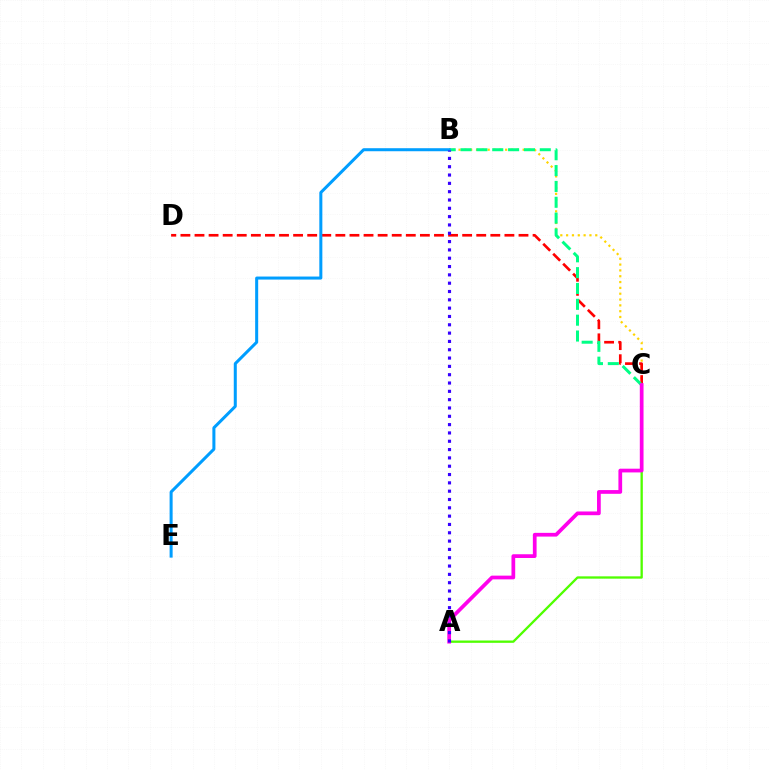{('A', 'C'): [{'color': '#4fff00', 'line_style': 'solid', 'thickness': 1.67}, {'color': '#ff00ed', 'line_style': 'solid', 'thickness': 2.69}], ('B', 'C'): [{'color': '#ffd500', 'line_style': 'dotted', 'thickness': 1.58}, {'color': '#00ff86', 'line_style': 'dashed', 'thickness': 2.15}], ('C', 'D'): [{'color': '#ff0000', 'line_style': 'dashed', 'thickness': 1.91}], ('B', 'E'): [{'color': '#009eff', 'line_style': 'solid', 'thickness': 2.18}], ('A', 'B'): [{'color': '#3700ff', 'line_style': 'dotted', 'thickness': 2.26}]}